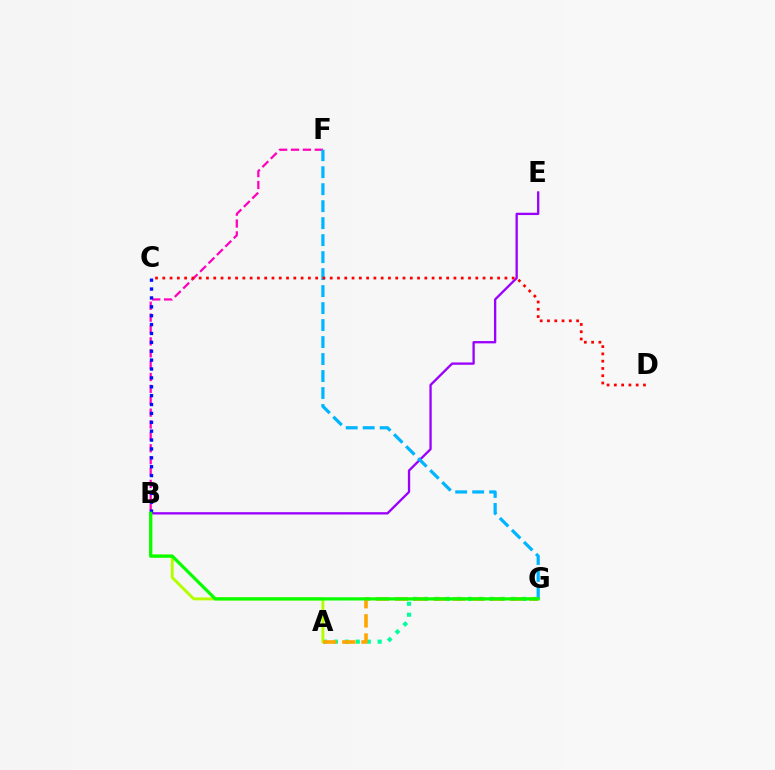{('B', 'E'): [{'color': '#9b00ff', 'line_style': 'solid', 'thickness': 1.67}], ('B', 'F'): [{'color': '#ff00bd', 'line_style': 'dashed', 'thickness': 1.61}], ('A', 'G'): [{'color': '#00ff9d', 'line_style': 'dotted', 'thickness': 2.97}, {'color': '#ffa500', 'line_style': 'dashed', 'thickness': 2.6}], ('A', 'B'): [{'color': '#b3ff00', 'line_style': 'solid', 'thickness': 2.11}], ('F', 'G'): [{'color': '#00b5ff', 'line_style': 'dashed', 'thickness': 2.31}], ('C', 'D'): [{'color': '#ff0000', 'line_style': 'dotted', 'thickness': 1.98}], ('B', 'C'): [{'color': '#0010ff', 'line_style': 'dotted', 'thickness': 2.41}], ('B', 'G'): [{'color': '#08ff00', 'line_style': 'solid', 'thickness': 2.32}]}